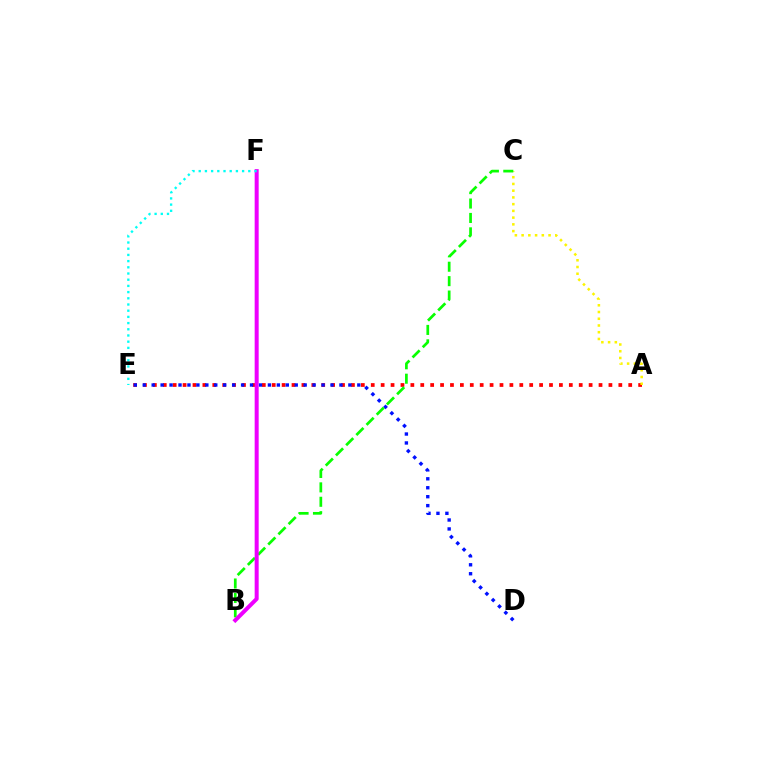{('A', 'E'): [{'color': '#ff0000', 'line_style': 'dotted', 'thickness': 2.69}], ('D', 'E'): [{'color': '#0010ff', 'line_style': 'dotted', 'thickness': 2.43}], ('A', 'C'): [{'color': '#fcf500', 'line_style': 'dotted', 'thickness': 1.83}], ('B', 'C'): [{'color': '#08ff00', 'line_style': 'dashed', 'thickness': 1.96}], ('B', 'F'): [{'color': '#ee00ff', 'line_style': 'solid', 'thickness': 2.88}], ('E', 'F'): [{'color': '#00fff6', 'line_style': 'dotted', 'thickness': 1.68}]}